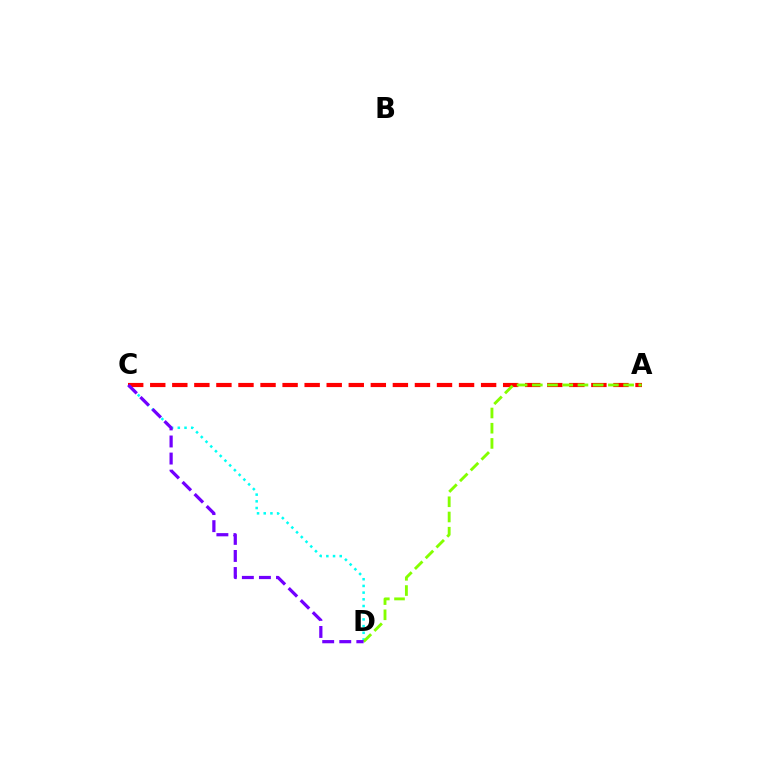{('C', 'D'): [{'color': '#00fff6', 'line_style': 'dotted', 'thickness': 1.82}, {'color': '#7200ff', 'line_style': 'dashed', 'thickness': 2.32}], ('A', 'C'): [{'color': '#ff0000', 'line_style': 'dashed', 'thickness': 3.0}], ('A', 'D'): [{'color': '#84ff00', 'line_style': 'dashed', 'thickness': 2.07}]}